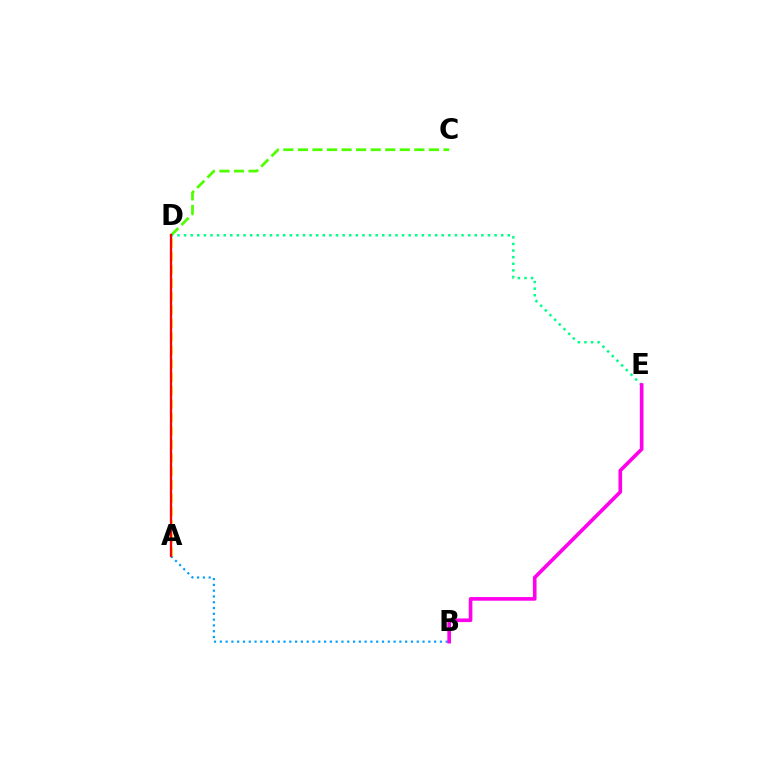{('A', 'B'): [{'color': '#009eff', 'line_style': 'dotted', 'thickness': 1.57}], ('C', 'D'): [{'color': '#4fff00', 'line_style': 'dashed', 'thickness': 1.98}], ('D', 'E'): [{'color': '#00ff86', 'line_style': 'dotted', 'thickness': 1.8}], ('A', 'D'): [{'color': '#3700ff', 'line_style': 'solid', 'thickness': 1.5}, {'color': '#ffd500', 'line_style': 'dashed', 'thickness': 1.82}, {'color': '#ff0000', 'line_style': 'solid', 'thickness': 1.59}], ('B', 'E'): [{'color': '#ff00ed', 'line_style': 'solid', 'thickness': 2.62}]}